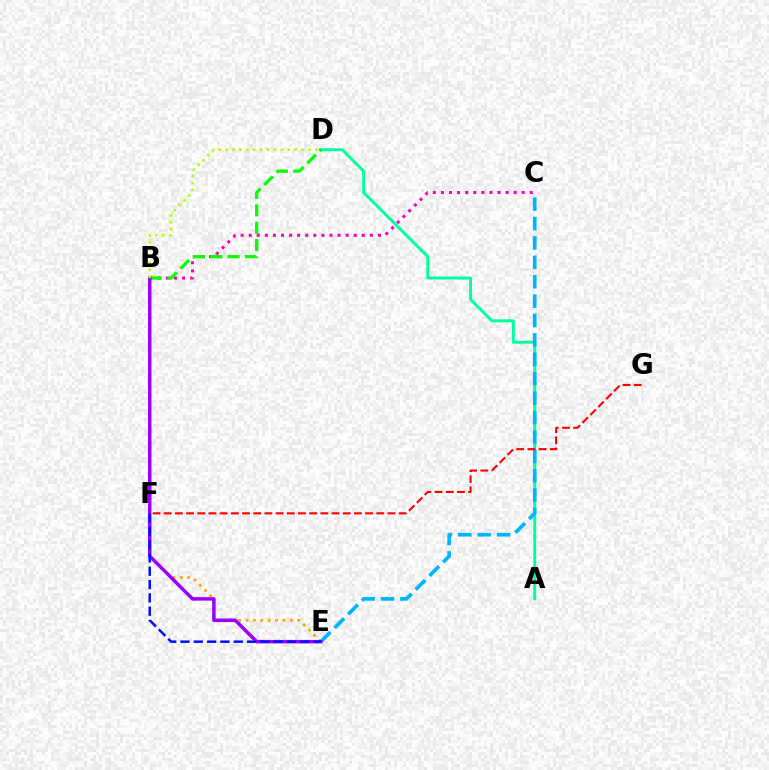{('A', 'D'): [{'color': '#00ff9d', 'line_style': 'solid', 'thickness': 2.12}], ('B', 'C'): [{'color': '#ff00bd', 'line_style': 'dotted', 'thickness': 2.19}], ('E', 'F'): [{'color': '#ffa500', 'line_style': 'dotted', 'thickness': 2.01}, {'color': '#0010ff', 'line_style': 'dashed', 'thickness': 1.81}], ('C', 'E'): [{'color': '#00b5ff', 'line_style': 'dashed', 'thickness': 2.64}], ('B', 'D'): [{'color': '#08ff00', 'line_style': 'dashed', 'thickness': 2.36}, {'color': '#b3ff00', 'line_style': 'dotted', 'thickness': 1.87}], ('B', 'E'): [{'color': '#9b00ff', 'line_style': 'solid', 'thickness': 2.51}], ('F', 'G'): [{'color': '#ff0000', 'line_style': 'dashed', 'thickness': 1.52}]}